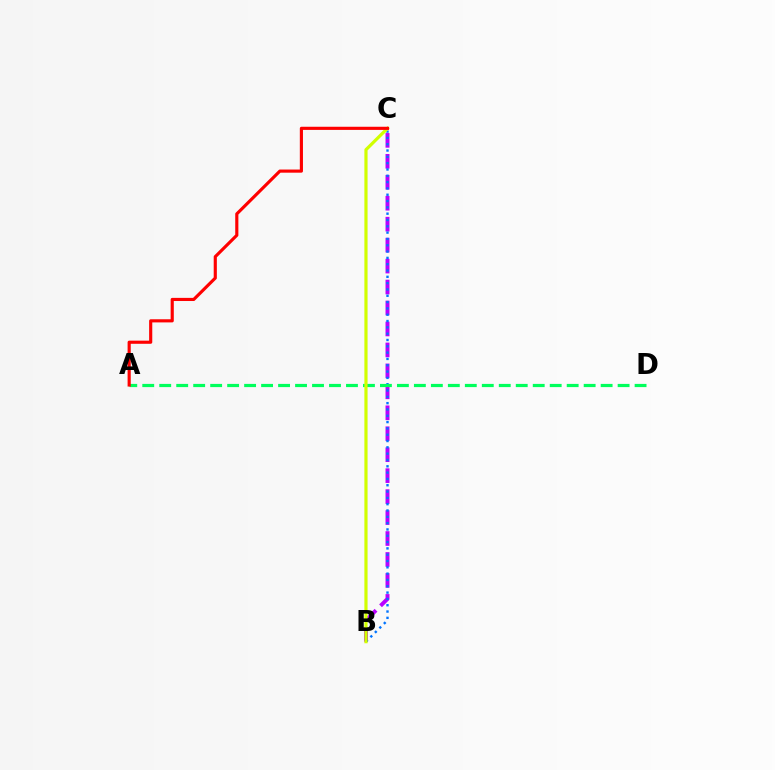{('B', 'C'): [{'color': '#b900ff', 'line_style': 'dashed', 'thickness': 2.85}, {'color': '#0074ff', 'line_style': 'dotted', 'thickness': 1.72}, {'color': '#d1ff00', 'line_style': 'solid', 'thickness': 2.29}], ('A', 'D'): [{'color': '#00ff5c', 'line_style': 'dashed', 'thickness': 2.31}], ('A', 'C'): [{'color': '#ff0000', 'line_style': 'solid', 'thickness': 2.26}]}